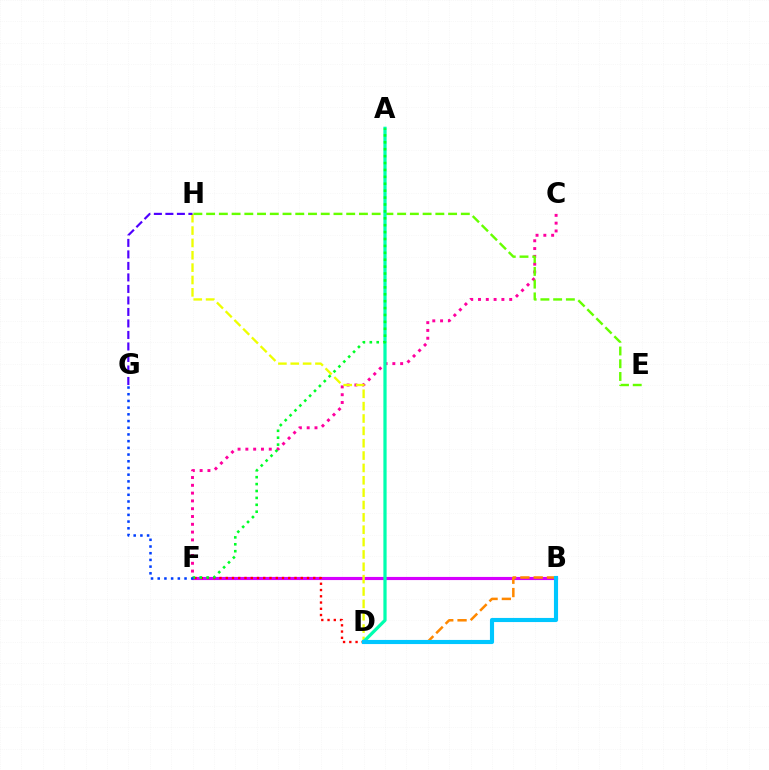{('C', 'F'): [{'color': '#ff00a0', 'line_style': 'dotted', 'thickness': 2.12}], ('B', 'F'): [{'color': '#d600ff', 'line_style': 'solid', 'thickness': 2.25}], ('D', 'H'): [{'color': '#eeff00', 'line_style': 'dashed', 'thickness': 1.68}], ('B', 'D'): [{'color': '#ff8800', 'line_style': 'dashed', 'thickness': 1.81}, {'color': '#00c7ff', 'line_style': 'solid', 'thickness': 2.97}], ('G', 'H'): [{'color': '#4f00ff', 'line_style': 'dashed', 'thickness': 1.56}], ('E', 'H'): [{'color': '#66ff00', 'line_style': 'dashed', 'thickness': 1.73}], ('A', 'D'): [{'color': '#00ffaf', 'line_style': 'solid', 'thickness': 2.33}], ('D', 'F'): [{'color': '#ff0000', 'line_style': 'dotted', 'thickness': 1.7}], ('A', 'F'): [{'color': '#00ff27', 'line_style': 'dotted', 'thickness': 1.88}], ('F', 'G'): [{'color': '#003fff', 'line_style': 'dotted', 'thickness': 1.82}]}